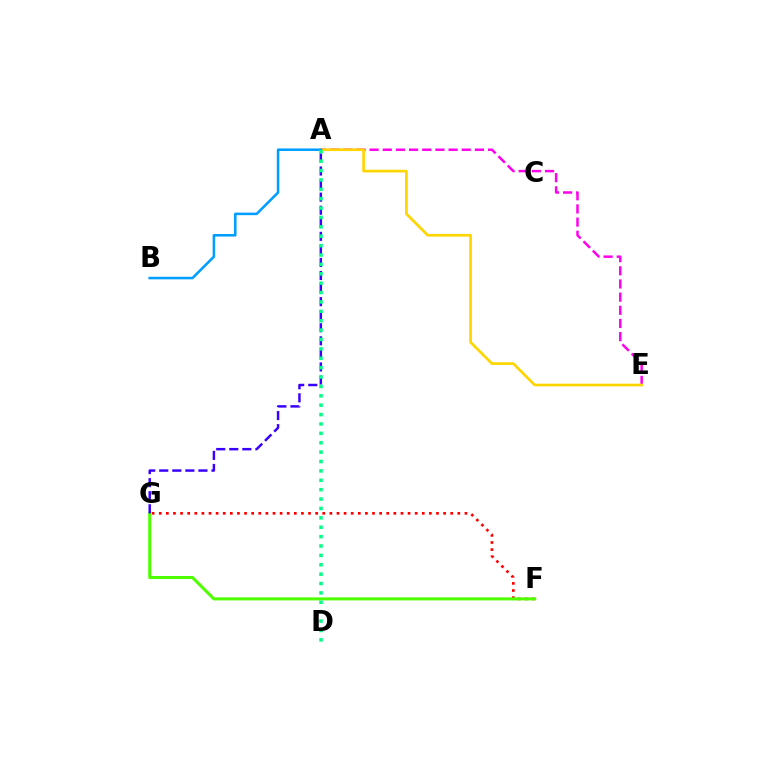{('A', 'E'): [{'color': '#ff00ed', 'line_style': 'dashed', 'thickness': 1.79}, {'color': '#ffd500', 'line_style': 'solid', 'thickness': 1.93}], ('F', 'G'): [{'color': '#ff0000', 'line_style': 'dotted', 'thickness': 1.93}, {'color': '#4fff00', 'line_style': 'solid', 'thickness': 2.2}], ('A', 'B'): [{'color': '#009eff', 'line_style': 'solid', 'thickness': 1.84}], ('A', 'G'): [{'color': '#3700ff', 'line_style': 'dashed', 'thickness': 1.77}], ('A', 'D'): [{'color': '#00ff86', 'line_style': 'dotted', 'thickness': 2.55}]}